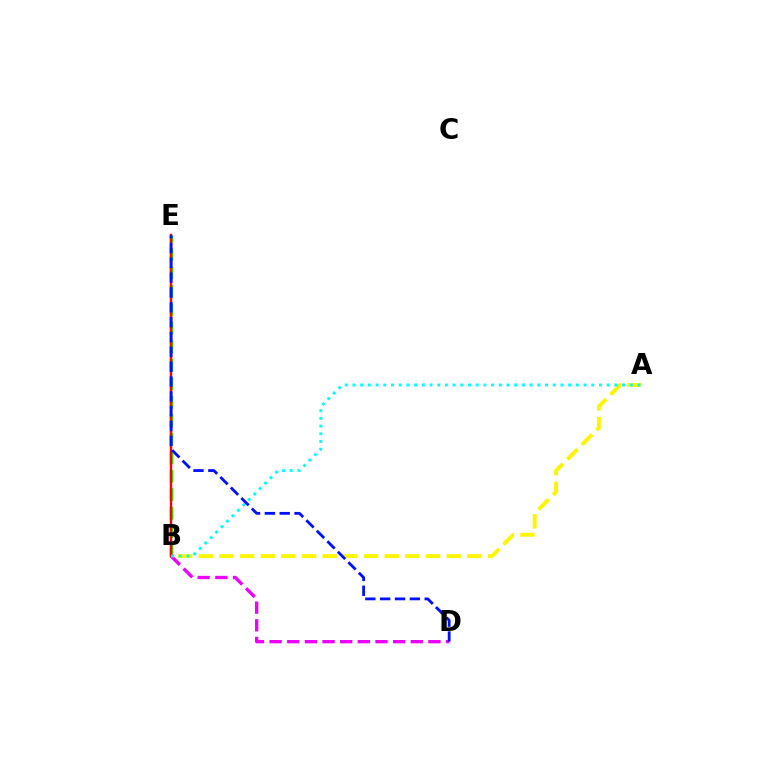{('B', 'E'): [{'color': '#08ff00', 'line_style': 'dashed', 'thickness': 2.51}, {'color': '#ff0000', 'line_style': 'solid', 'thickness': 1.75}], ('A', 'B'): [{'color': '#fcf500', 'line_style': 'dashed', 'thickness': 2.81}, {'color': '#00fff6', 'line_style': 'dotted', 'thickness': 2.09}], ('B', 'D'): [{'color': '#ee00ff', 'line_style': 'dashed', 'thickness': 2.4}], ('D', 'E'): [{'color': '#0010ff', 'line_style': 'dashed', 'thickness': 2.02}]}